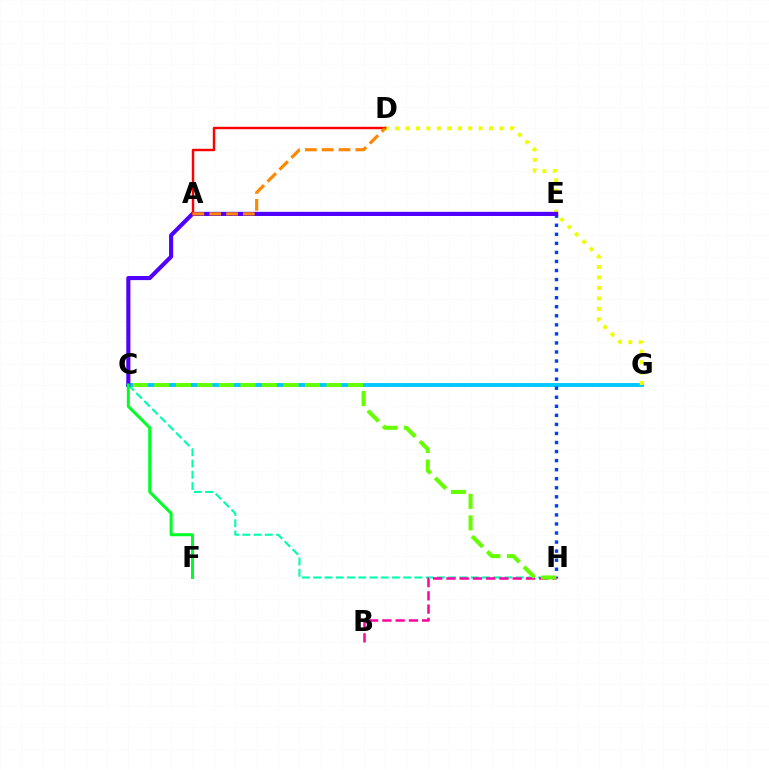{('A', 'E'): [{'color': '#d600ff', 'line_style': 'solid', 'thickness': 1.91}], ('C', 'G'): [{'color': '#00c7ff', 'line_style': 'solid', 'thickness': 2.8}], ('D', 'G'): [{'color': '#eeff00', 'line_style': 'dotted', 'thickness': 2.84}], ('C', 'H'): [{'color': '#00ffaf', 'line_style': 'dashed', 'thickness': 1.53}, {'color': '#66ff00', 'line_style': 'dashed', 'thickness': 2.92}], ('E', 'H'): [{'color': '#003fff', 'line_style': 'dotted', 'thickness': 2.46}], ('B', 'H'): [{'color': '#ff00a0', 'line_style': 'dashed', 'thickness': 1.8}], ('C', 'E'): [{'color': '#4f00ff', 'line_style': 'solid', 'thickness': 2.95}], ('C', 'F'): [{'color': '#00ff27', 'line_style': 'solid', 'thickness': 2.17}], ('A', 'D'): [{'color': '#ff0000', 'line_style': 'solid', 'thickness': 1.76}, {'color': '#ff8800', 'line_style': 'dashed', 'thickness': 2.29}]}